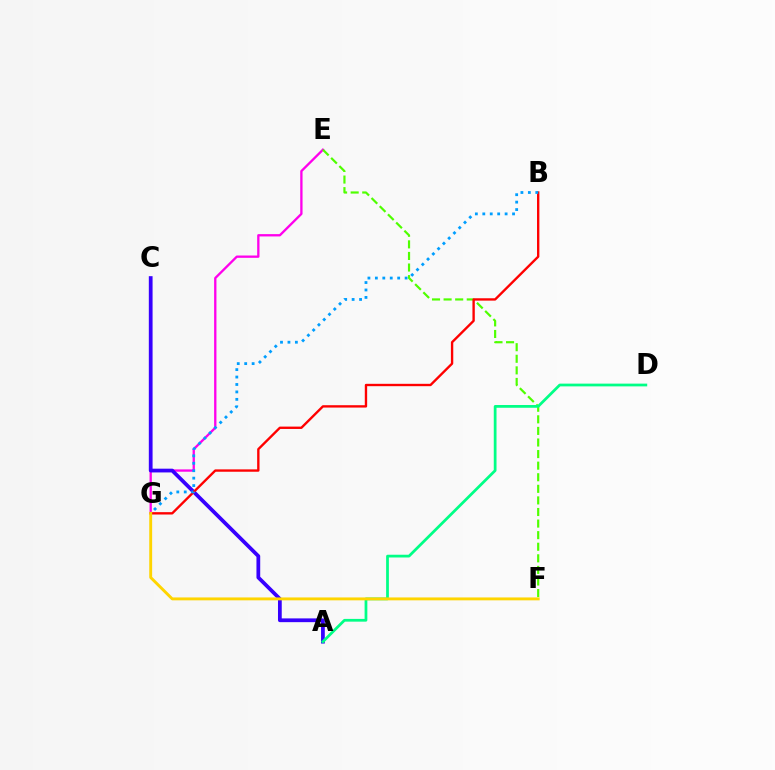{('E', 'G'): [{'color': '#ff00ed', 'line_style': 'solid', 'thickness': 1.67}], ('E', 'F'): [{'color': '#4fff00', 'line_style': 'dashed', 'thickness': 1.57}], ('A', 'C'): [{'color': '#3700ff', 'line_style': 'solid', 'thickness': 2.7}], ('B', 'G'): [{'color': '#ff0000', 'line_style': 'solid', 'thickness': 1.7}, {'color': '#009eff', 'line_style': 'dotted', 'thickness': 2.02}], ('A', 'D'): [{'color': '#00ff86', 'line_style': 'solid', 'thickness': 1.98}], ('F', 'G'): [{'color': '#ffd500', 'line_style': 'solid', 'thickness': 2.08}]}